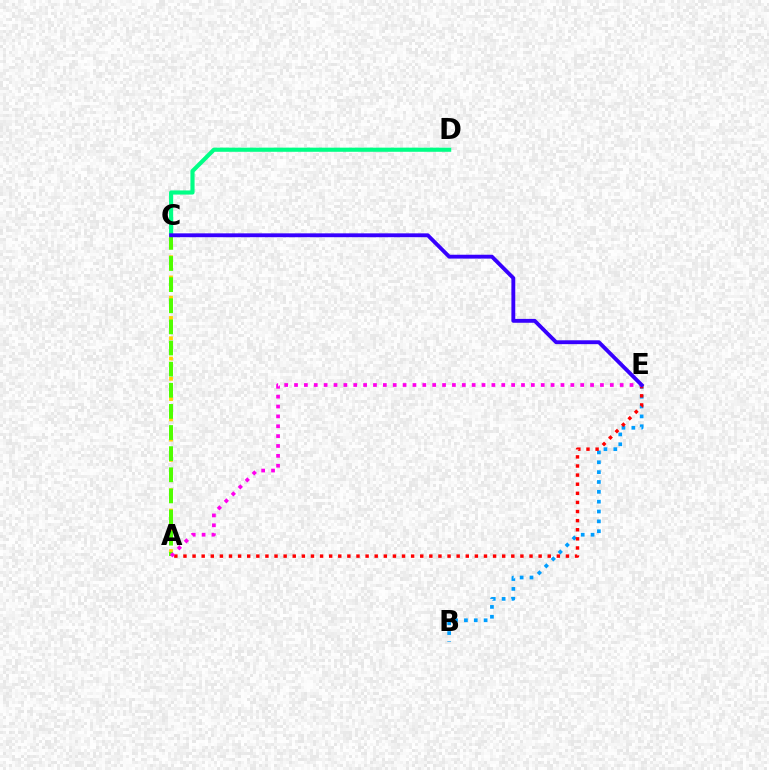{('B', 'E'): [{'color': '#009eff', 'line_style': 'dotted', 'thickness': 2.68}], ('A', 'C'): [{'color': '#ffd500', 'line_style': 'dotted', 'thickness': 2.75}, {'color': '#4fff00', 'line_style': 'dashed', 'thickness': 2.87}], ('C', 'D'): [{'color': '#00ff86', 'line_style': 'solid', 'thickness': 2.98}], ('A', 'E'): [{'color': '#ff0000', 'line_style': 'dotted', 'thickness': 2.47}, {'color': '#ff00ed', 'line_style': 'dotted', 'thickness': 2.68}], ('C', 'E'): [{'color': '#3700ff', 'line_style': 'solid', 'thickness': 2.78}]}